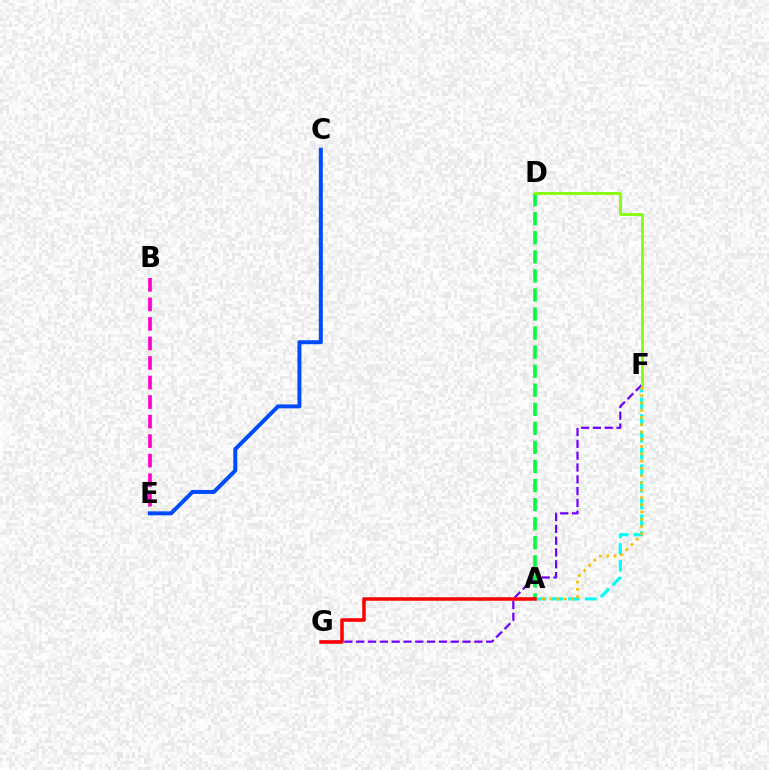{('B', 'E'): [{'color': '#ff00cf', 'line_style': 'dashed', 'thickness': 2.65}], ('A', 'F'): [{'color': '#00fff6', 'line_style': 'dashed', 'thickness': 2.27}, {'color': '#ffbd00', 'line_style': 'dotted', 'thickness': 1.98}], ('F', 'G'): [{'color': '#7200ff', 'line_style': 'dashed', 'thickness': 1.61}], ('A', 'D'): [{'color': '#00ff39', 'line_style': 'dashed', 'thickness': 2.59}], ('C', 'E'): [{'color': '#004bff', 'line_style': 'solid', 'thickness': 2.87}], ('D', 'F'): [{'color': '#84ff00', 'line_style': 'solid', 'thickness': 1.99}], ('A', 'G'): [{'color': '#ff0000', 'line_style': 'solid', 'thickness': 2.53}]}